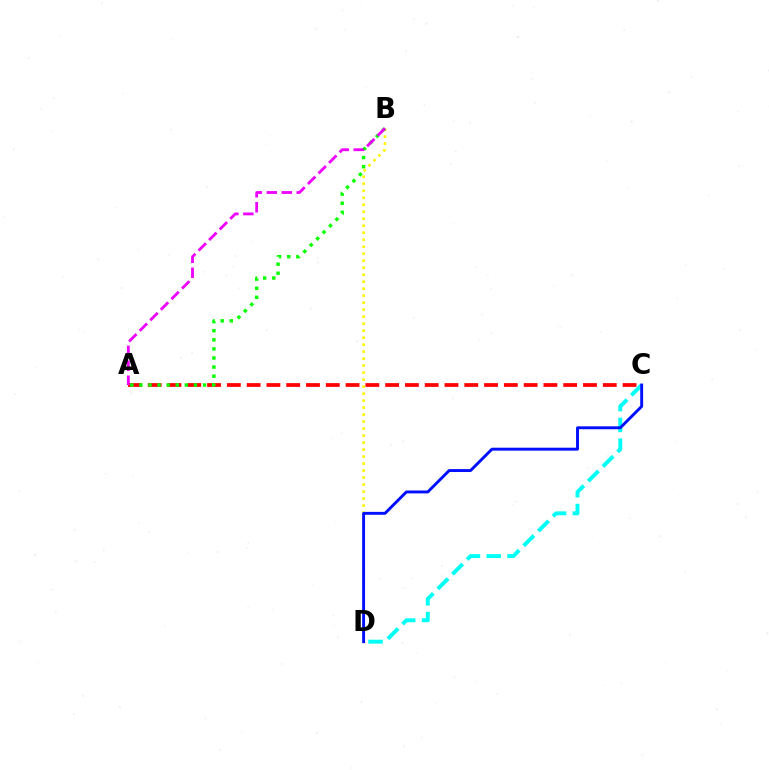{('A', 'C'): [{'color': '#ff0000', 'line_style': 'dashed', 'thickness': 2.69}], ('C', 'D'): [{'color': '#00fff6', 'line_style': 'dashed', 'thickness': 2.82}, {'color': '#0010ff', 'line_style': 'solid', 'thickness': 2.1}], ('B', 'D'): [{'color': '#fcf500', 'line_style': 'dotted', 'thickness': 1.9}], ('A', 'B'): [{'color': '#08ff00', 'line_style': 'dotted', 'thickness': 2.47}, {'color': '#ee00ff', 'line_style': 'dashed', 'thickness': 2.03}]}